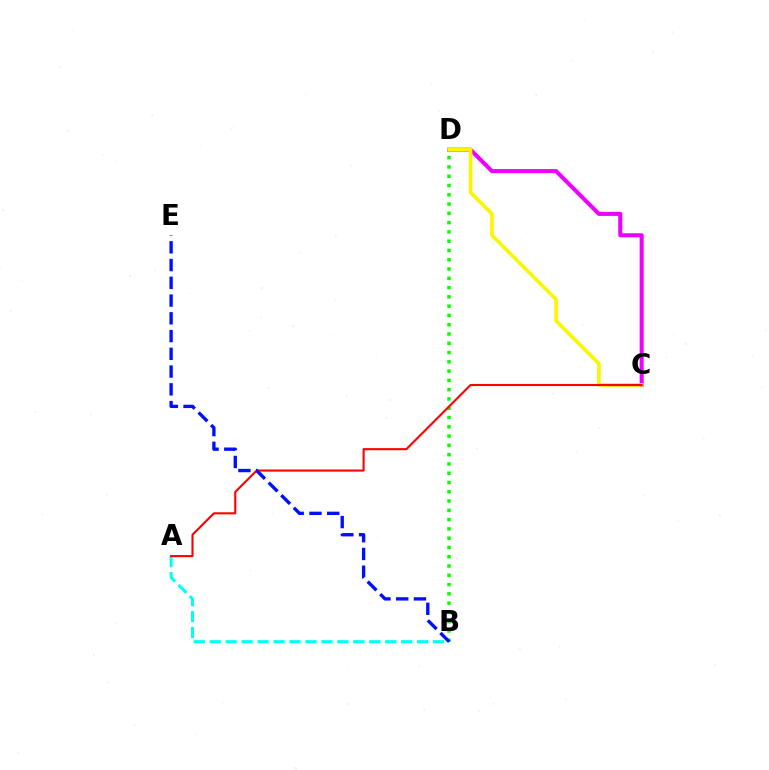{('B', 'D'): [{'color': '#08ff00', 'line_style': 'dotted', 'thickness': 2.52}], ('A', 'B'): [{'color': '#00fff6', 'line_style': 'dashed', 'thickness': 2.17}], ('C', 'D'): [{'color': '#ee00ff', 'line_style': 'solid', 'thickness': 2.92}, {'color': '#fcf500', 'line_style': 'solid', 'thickness': 2.62}], ('A', 'C'): [{'color': '#ff0000', 'line_style': 'solid', 'thickness': 1.51}], ('B', 'E'): [{'color': '#0010ff', 'line_style': 'dashed', 'thickness': 2.41}]}